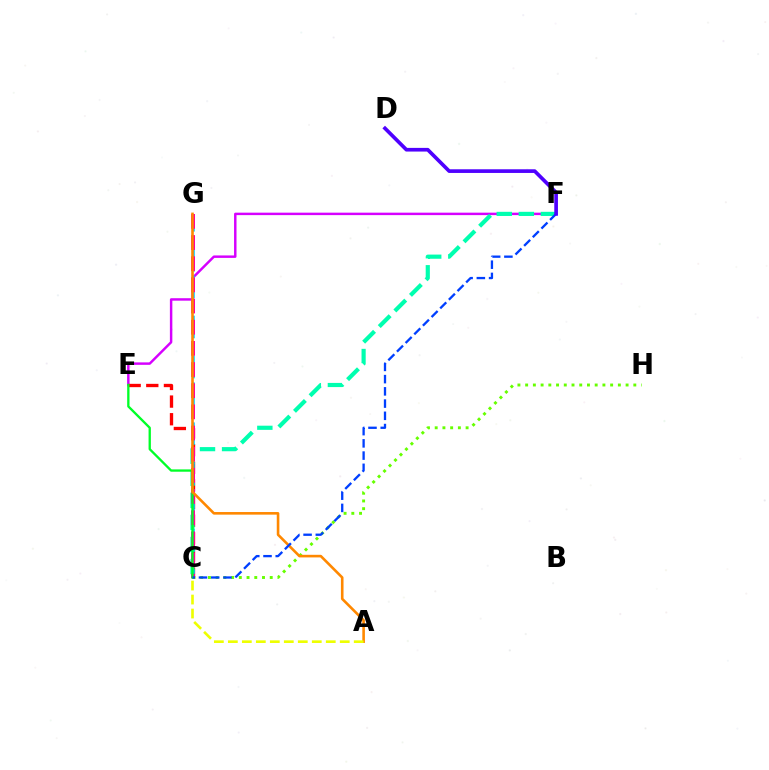{('E', 'F'): [{'color': '#d600ff', 'line_style': 'solid', 'thickness': 1.77}], ('C', 'E'): [{'color': '#ff0000', 'line_style': 'dashed', 'thickness': 2.4}, {'color': '#00ff27', 'line_style': 'solid', 'thickness': 1.67}], ('C', 'F'): [{'color': '#00ffaf', 'line_style': 'dashed', 'thickness': 3.0}, {'color': '#003fff', 'line_style': 'dashed', 'thickness': 1.66}], ('C', 'G'): [{'color': '#00c7ff', 'line_style': 'dashed', 'thickness': 1.81}, {'color': '#ff00a0', 'line_style': 'dashed', 'thickness': 2.88}], ('C', 'H'): [{'color': '#66ff00', 'line_style': 'dotted', 'thickness': 2.1}], ('A', 'G'): [{'color': '#ff8800', 'line_style': 'solid', 'thickness': 1.87}], ('A', 'C'): [{'color': '#eeff00', 'line_style': 'dashed', 'thickness': 1.9}], ('D', 'F'): [{'color': '#4f00ff', 'line_style': 'solid', 'thickness': 2.64}]}